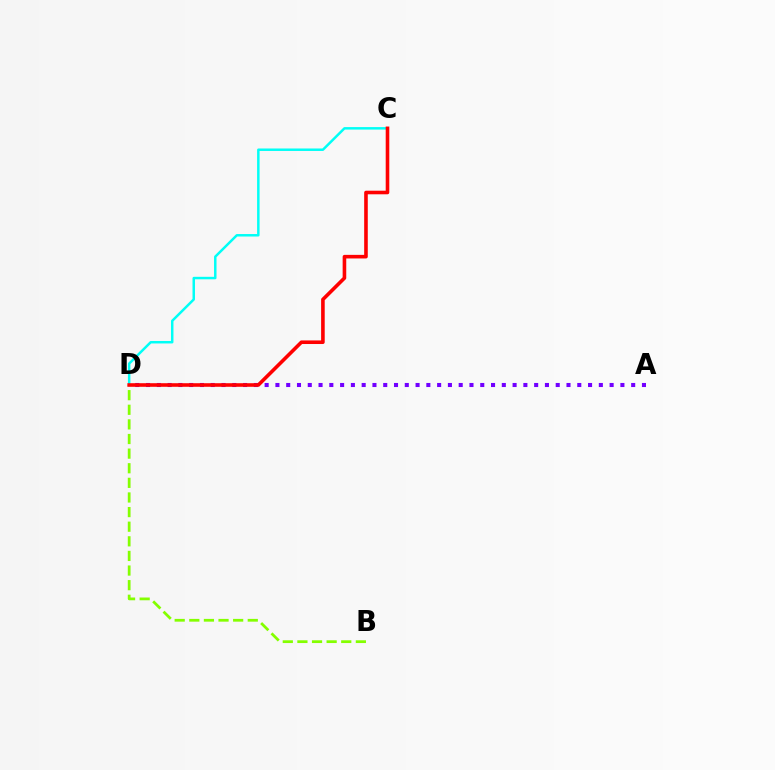{('B', 'D'): [{'color': '#84ff00', 'line_style': 'dashed', 'thickness': 1.99}], ('A', 'D'): [{'color': '#7200ff', 'line_style': 'dotted', 'thickness': 2.93}], ('C', 'D'): [{'color': '#00fff6', 'line_style': 'solid', 'thickness': 1.78}, {'color': '#ff0000', 'line_style': 'solid', 'thickness': 2.59}]}